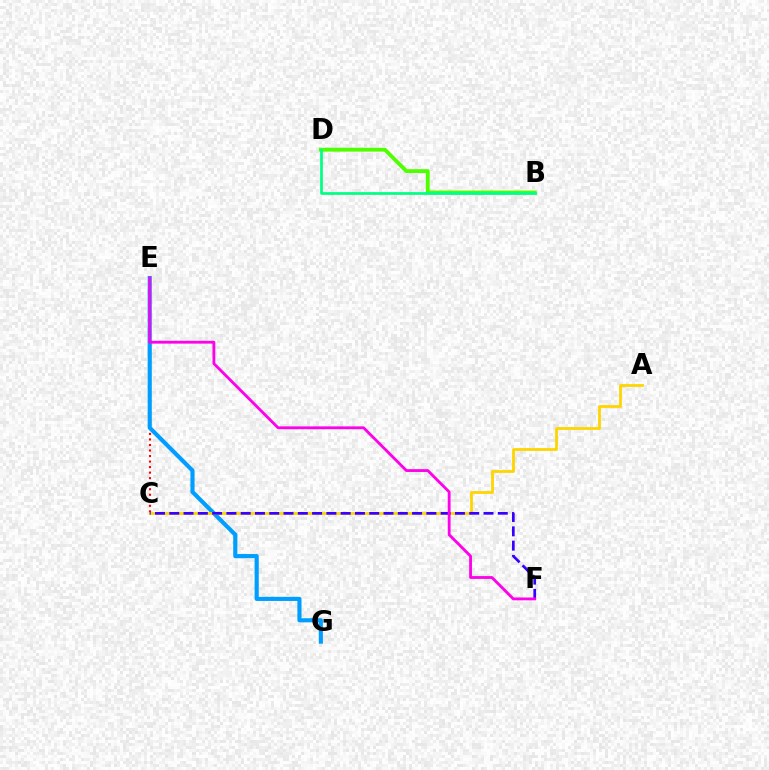{('B', 'D'): [{'color': '#4fff00', 'line_style': 'solid', 'thickness': 2.76}, {'color': '#00ff86', 'line_style': 'solid', 'thickness': 1.97}], ('C', 'E'): [{'color': '#ff0000', 'line_style': 'dotted', 'thickness': 1.5}], ('E', 'G'): [{'color': '#009eff', 'line_style': 'solid', 'thickness': 2.98}], ('A', 'C'): [{'color': '#ffd500', 'line_style': 'solid', 'thickness': 2.0}], ('C', 'F'): [{'color': '#3700ff', 'line_style': 'dashed', 'thickness': 1.94}], ('E', 'F'): [{'color': '#ff00ed', 'line_style': 'solid', 'thickness': 2.04}]}